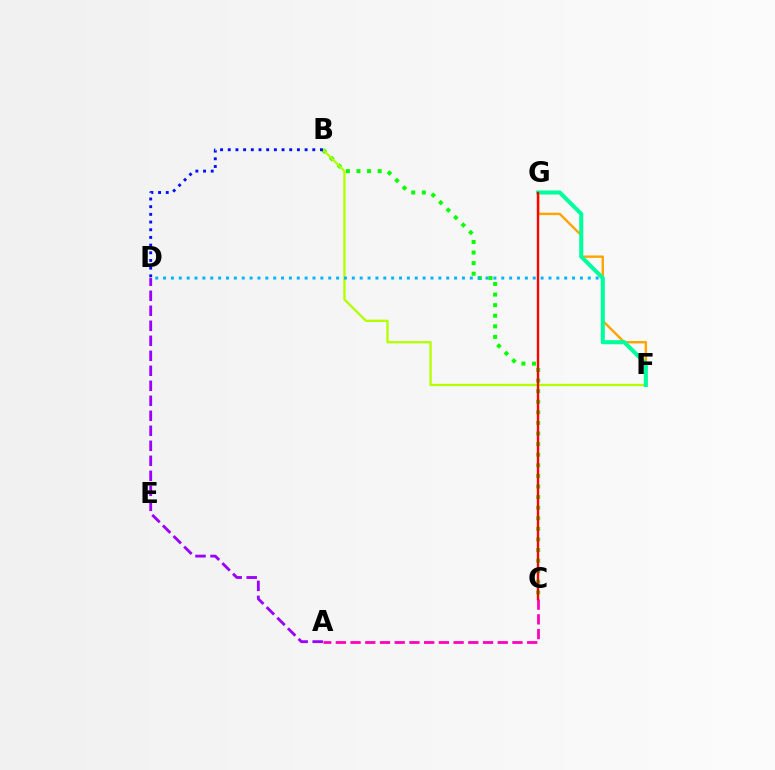{('F', 'G'): [{'color': '#ffa500', 'line_style': 'solid', 'thickness': 1.75}, {'color': '#00ff9d', 'line_style': 'solid', 'thickness': 2.93}], ('B', 'C'): [{'color': '#08ff00', 'line_style': 'dotted', 'thickness': 2.88}], ('B', 'F'): [{'color': '#b3ff00', 'line_style': 'solid', 'thickness': 1.67}], ('D', 'F'): [{'color': '#00b5ff', 'line_style': 'dotted', 'thickness': 2.14}], ('A', 'D'): [{'color': '#9b00ff', 'line_style': 'dashed', 'thickness': 2.04}], ('B', 'D'): [{'color': '#0010ff', 'line_style': 'dotted', 'thickness': 2.09}], ('A', 'C'): [{'color': '#ff00bd', 'line_style': 'dashed', 'thickness': 2.0}], ('C', 'G'): [{'color': '#ff0000', 'line_style': 'solid', 'thickness': 1.71}]}